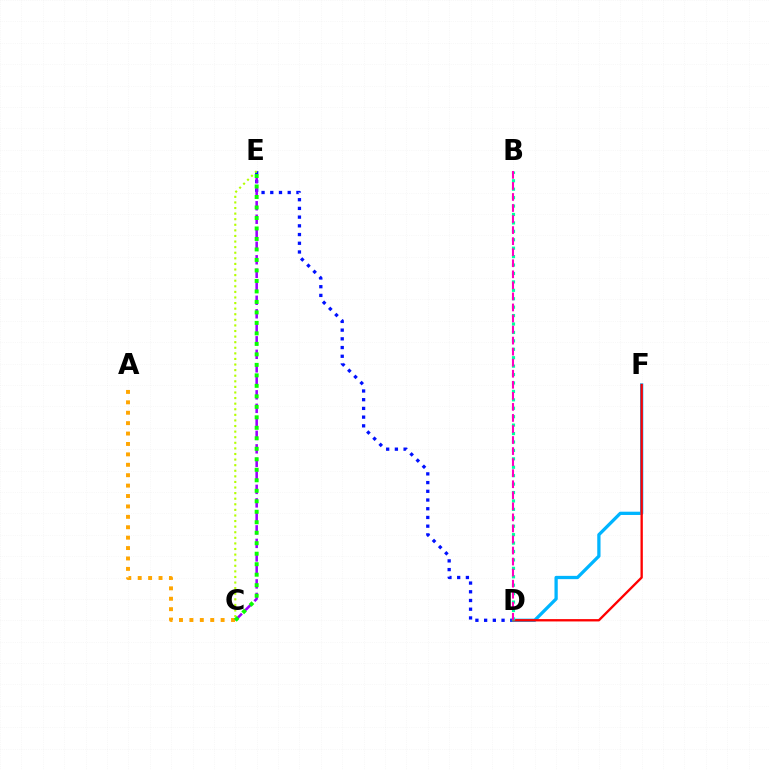{('D', 'E'): [{'color': '#0010ff', 'line_style': 'dotted', 'thickness': 2.37}], ('C', 'E'): [{'color': '#9b00ff', 'line_style': 'dashed', 'thickness': 1.83}, {'color': '#b3ff00', 'line_style': 'dotted', 'thickness': 1.52}, {'color': '#08ff00', 'line_style': 'dotted', 'thickness': 2.85}], ('D', 'F'): [{'color': '#00b5ff', 'line_style': 'solid', 'thickness': 2.36}, {'color': '#ff0000', 'line_style': 'solid', 'thickness': 1.68}], ('A', 'C'): [{'color': '#ffa500', 'line_style': 'dotted', 'thickness': 2.83}], ('B', 'D'): [{'color': '#00ff9d', 'line_style': 'dotted', 'thickness': 2.29}, {'color': '#ff00bd', 'line_style': 'dashed', 'thickness': 1.5}]}